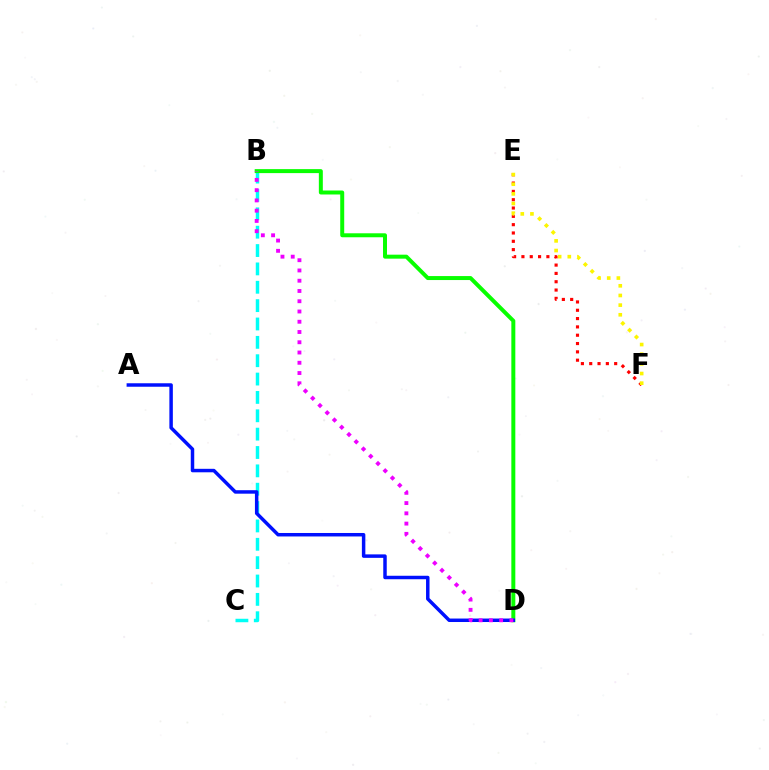{('E', 'F'): [{'color': '#ff0000', 'line_style': 'dotted', 'thickness': 2.26}, {'color': '#fcf500', 'line_style': 'dotted', 'thickness': 2.62}], ('B', 'C'): [{'color': '#00fff6', 'line_style': 'dashed', 'thickness': 2.49}], ('B', 'D'): [{'color': '#08ff00', 'line_style': 'solid', 'thickness': 2.86}, {'color': '#ee00ff', 'line_style': 'dotted', 'thickness': 2.79}], ('A', 'D'): [{'color': '#0010ff', 'line_style': 'solid', 'thickness': 2.5}]}